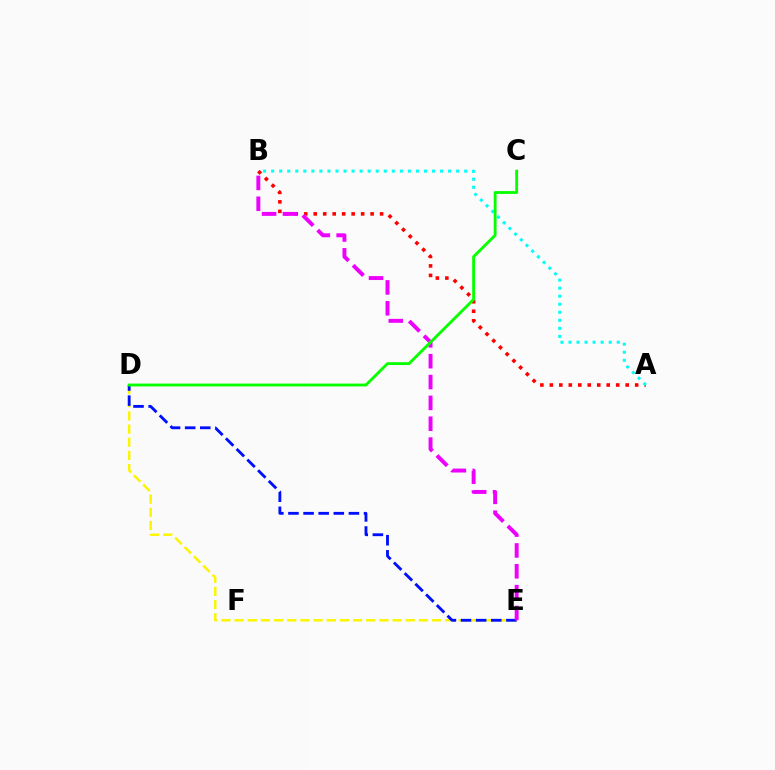{('D', 'E'): [{'color': '#fcf500', 'line_style': 'dashed', 'thickness': 1.79}, {'color': '#0010ff', 'line_style': 'dashed', 'thickness': 2.05}], ('A', 'B'): [{'color': '#ff0000', 'line_style': 'dotted', 'thickness': 2.58}, {'color': '#00fff6', 'line_style': 'dotted', 'thickness': 2.18}], ('B', 'E'): [{'color': '#ee00ff', 'line_style': 'dashed', 'thickness': 2.83}], ('C', 'D'): [{'color': '#08ff00', 'line_style': 'solid', 'thickness': 2.06}]}